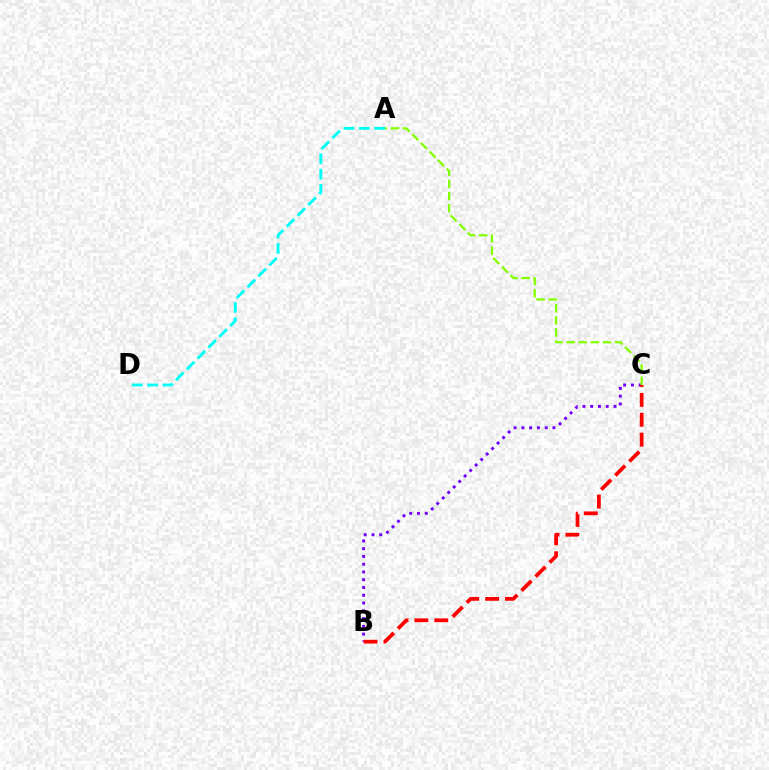{('B', 'C'): [{'color': '#7200ff', 'line_style': 'dotted', 'thickness': 2.11}, {'color': '#ff0000', 'line_style': 'dashed', 'thickness': 2.7}], ('A', 'D'): [{'color': '#00fff6', 'line_style': 'dashed', 'thickness': 2.08}], ('A', 'C'): [{'color': '#84ff00', 'line_style': 'dashed', 'thickness': 1.65}]}